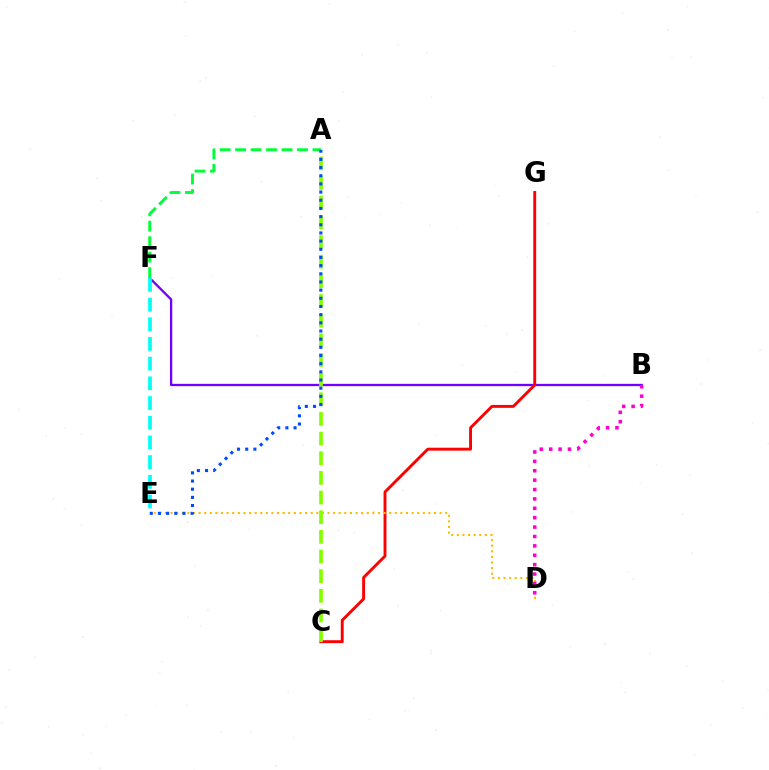{('B', 'F'): [{'color': '#7200ff', 'line_style': 'solid', 'thickness': 1.65}], ('C', 'G'): [{'color': '#ff0000', 'line_style': 'solid', 'thickness': 2.09}], ('D', 'E'): [{'color': '#ffbd00', 'line_style': 'dotted', 'thickness': 1.52}], ('E', 'F'): [{'color': '#00fff6', 'line_style': 'dashed', 'thickness': 2.68}], ('A', 'C'): [{'color': '#84ff00', 'line_style': 'dashed', 'thickness': 2.67}], ('B', 'D'): [{'color': '#ff00cf', 'line_style': 'dotted', 'thickness': 2.55}], ('A', 'F'): [{'color': '#00ff39', 'line_style': 'dashed', 'thickness': 2.1}], ('A', 'E'): [{'color': '#004bff', 'line_style': 'dotted', 'thickness': 2.22}]}